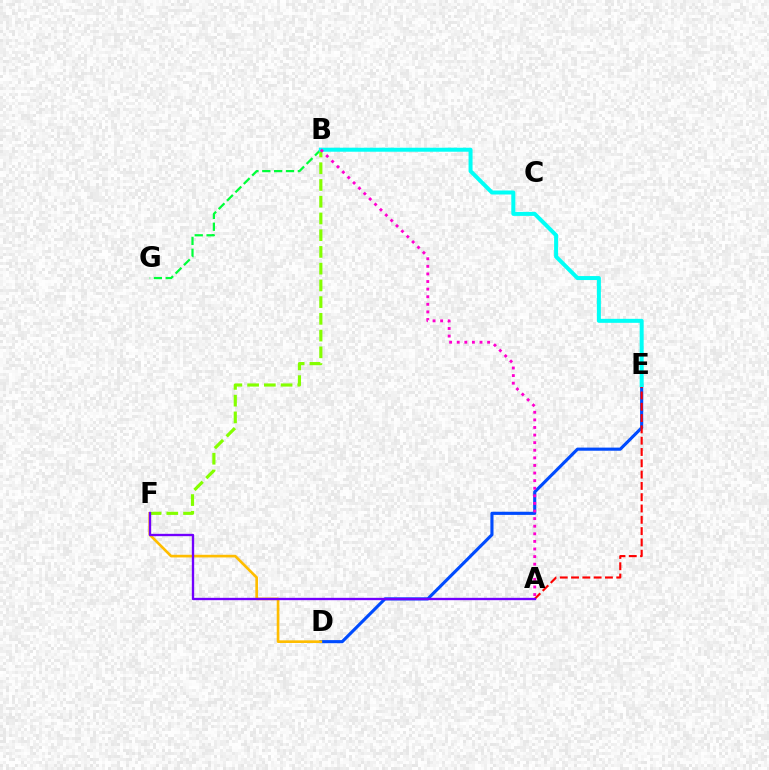{('D', 'E'): [{'color': '#004bff', 'line_style': 'solid', 'thickness': 2.25}], ('A', 'E'): [{'color': '#ff0000', 'line_style': 'dashed', 'thickness': 1.54}], ('B', 'G'): [{'color': '#00ff39', 'line_style': 'dashed', 'thickness': 1.61}], ('B', 'F'): [{'color': '#84ff00', 'line_style': 'dashed', 'thickness': 2.27}], ('B', 'E'): [{'color': '#00fff6', 'line_style': 'solid', 'thickness': 2.87}], ('D', 'F'): [{'color': '#ffbd00', 'line_style': 'solid', 'thickness': 1.91}], ('A', 'B'): [{'color': '#ff00cf', 'line_style': 'dotted', 'thickness': 2.06}], ('A', 'F'): [{'color': '#7200ff', 'line_style': 'solid', 'thickness': 1.69}]}